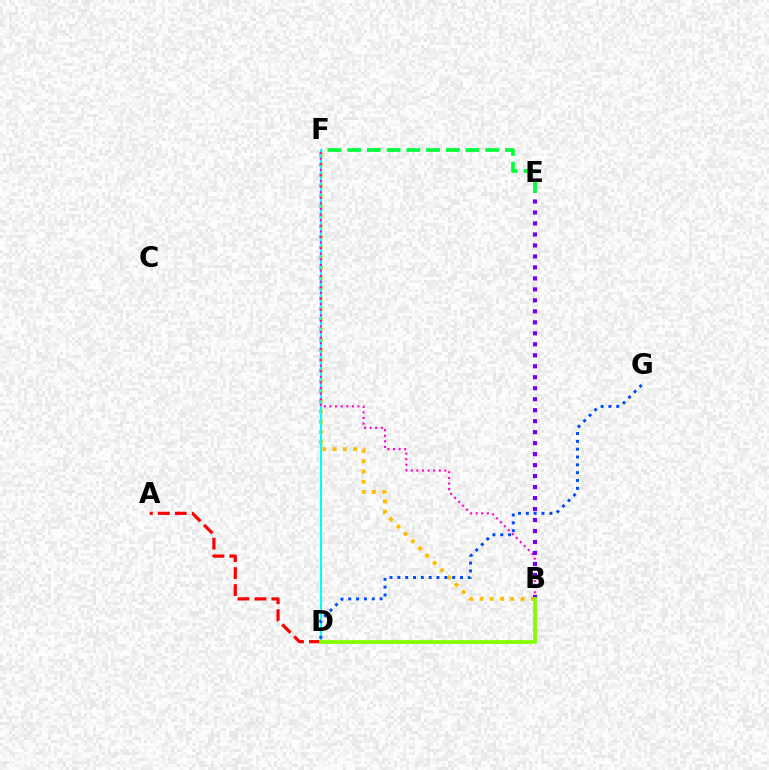{('A', 'D'): [{'color': '#ff0000', 'line_style': 'dashed', 'thickness': 2.3}], ('B', 'F'): [{'color': '#ffbd00', 'line_style': 'dotted', 'thickness': 2.79}, {'color': '#ff00cf', 'line_style': 'dotted', 'thickness': 1.52}], ('D', 'F'): [{'color': '#00fff6', 'line_style': 'solid', 'thickness': 1.51}], ('E', 'F'): [{'color': '#00ff39', 'line_style': 'dashed', 'thickness': 2.68}], ('D', 'G'): [{'color': '#004bff', 'line_style': 'dotted', 'thickness': 2.13}], ('B', 'E'): [{'color': '#7200ff', 'line_style': 'dotted', 'thickness': 2.98}], ('B', 'D'): [{'color': '#84ff00', 'line_style': 'solid', 'thickness': 2.72}]}